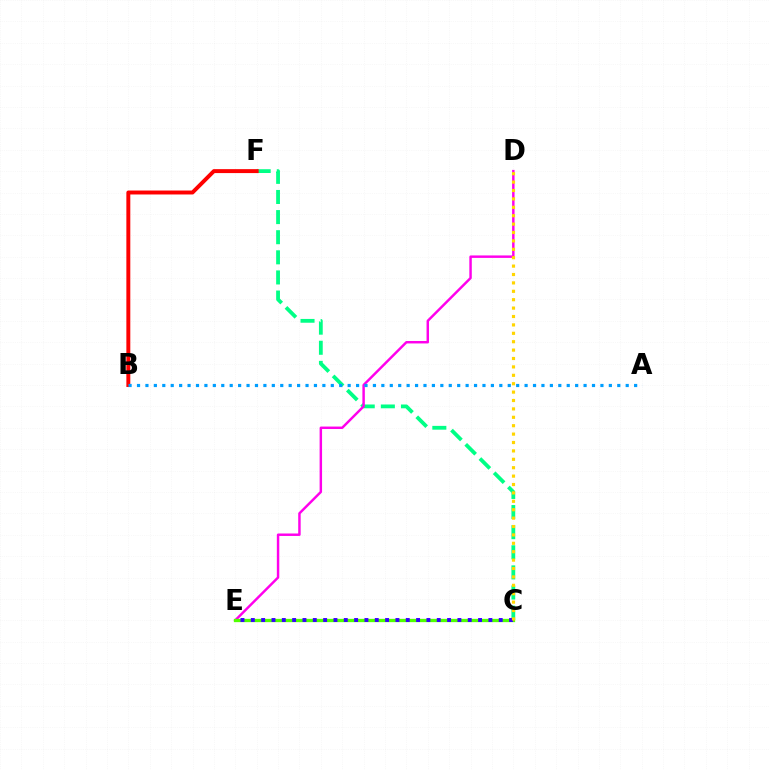{('C', 'F'): [{'color': '#00ff86', 'line_style': 'dashed', 'thickness': 2.73}], ('D', 'E'): [{'color': '#ff00ed', 'line_style': 'solid', 'thickness': 1.77}], ('C', 'E'): [{'color': '#4fff00', 'line_style': 'solid', 'thickness': 2.37}, {'color': '#3700ff', 'line_style': 'dotted', 'thickness': 2.81}], ('B', 'F'): [{'color': '#ff0000', 'line_style': 'solid', 'thickness': 2.84}], ('A', 'B'): [{'color': '#009eff', 'line_style': 'dotted', 'thickness': 2.29}], ('C', 'D'): [{'color': '#ffd500', 'line_style': 'dotted', 'thickness': 2.28}]}